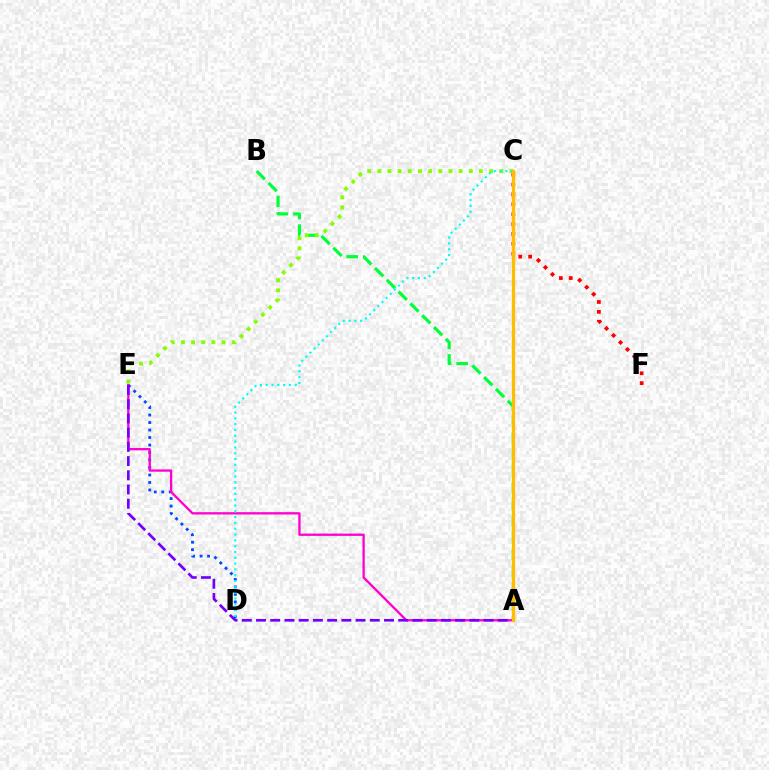{('C', 'F'): [{'color': '#ff0000', 'line_style': 'dotted', 'thickness': 2.69}], ('A', 'B'): [{'color': '#00ff39', 'line_style': 'dashed', 'thickness': 2.27}], ('D', 'E'): [{'color': '#004bff', 'line_style': 'dotted', 'thickness': 2.04}], ('C', 'E'): [{'color': '#84ff00', 'line_style': 'dotted', 'thickness': 2.76}], ('A', 'E'): [{'color': '#ff00cf', 'line_style': 'solid', 'thickness': 1.66}, {'color': '#7200ff', 'line_style': 'dashed', 'thickness': 1.93}], ('C', 'D'): [{'color': '#00fff6', 'line_style': 'dotted', 'thickness': 1.58}], ('A', 'C'): [{'color': '#ffbd00', 'line_style': 'solid', 'thickness': 2.35}]}